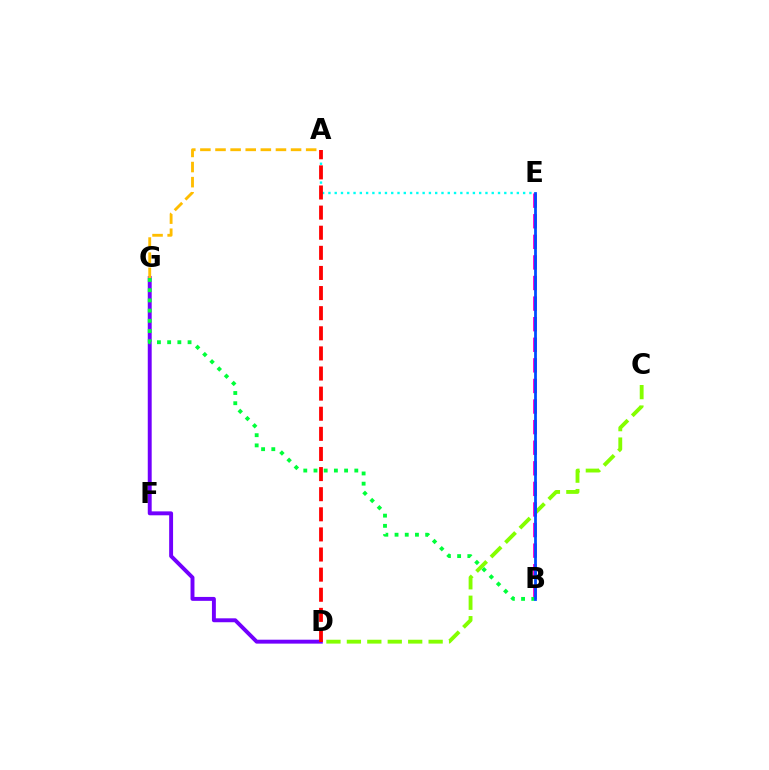{('C', 'D'): [{'color': '#84ff00', 'line_style': 'dashed', 'thickness': 2.78}], ('D', 'G'): [{'color': '#7200ff', 'line_style': 'solid', 'thickness': 2.82}], ('A', 'G'): [{'color': '#ffbd00', 'line_style': 'dashed', 'thickness': 2.05}], ('A', 'E'): [{'color': '#00fff6', 'line_style': 'dotted', 'thickness': 1.71}], ('B', 'E'): [{'color': '#ff00cf', 'line_style': 'dashed', 'thickness': 2.8}, {'color': '#004bff', 'line_style': 'solid', 'thickness': 2.0}], ('B', 'G'): [{'color': '#00ff39', 'line_style': 'dotted', 'thickness': 2.77}], ('A', 'D'): [{'color': '#ff0000', 'line_style': 'dashed', 'thickness': 2.73}]}